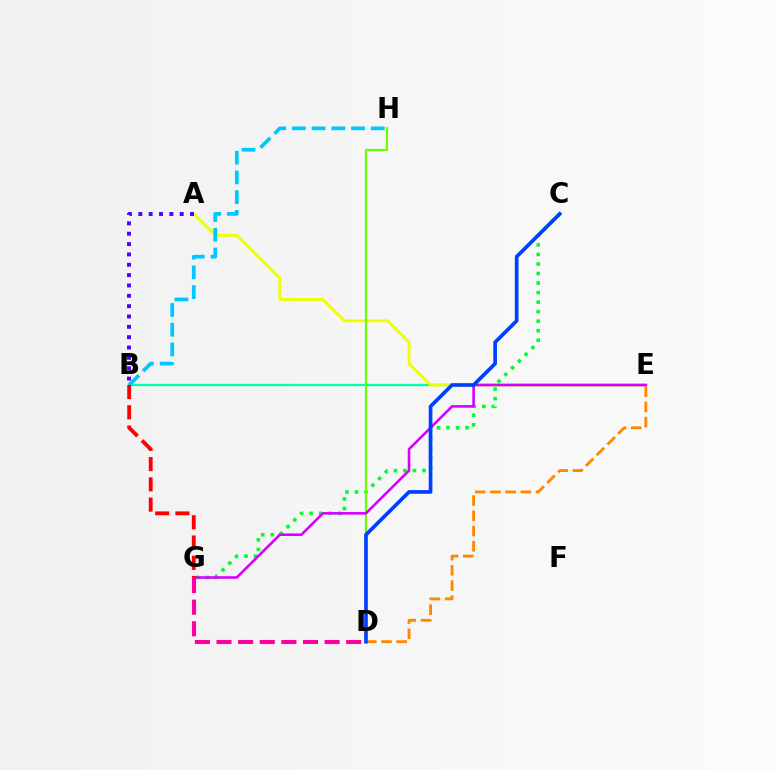{('B', 'E'): [{'color': '#00ffaf', 'line_style': 'solid', 'thickness': 1.67}], ('A', 'E'): [{'color': '#eeff00', 'line_style': 'solid', 'thickness': 2.04}], ('C', 'G'): [{'color': '#00ff27', 'line_style': 'dotted', 'thickness': 2.59}], ('A', 'B'): [{'color': '#4f00ff', 'line_style': 'dotted', 'thickness': 2.81}], ('B', 'H'): [{'color': '#00c7ff', 'line_style': 'dashed', 'thickness': 2.68}], ('D', 'H'): [{'color': '#66ff00', 'line_style': 'solid', 'thickness': 1.53}], ('D', 'E'): [{'color': '#ff8800', 'line_style': 'dashed', 'thickness': 2.07}], ('E', 'G'): [{'color': '#d600ff', 'line_style': 'solid', 'thickness': 1.87}], ('C', 'D'): [{'color': '#003fff', 'line_style': 'solid', 'thickness': 2.65}], ('D', 'G'): [{'color': '#ff00a0', 'line_style': 'dashed', 'thickness': 2.94}], ('B', 'G'): [{'color': '#ff0000', 'line_style': 'dashed', 'thickness': 2.75}]}